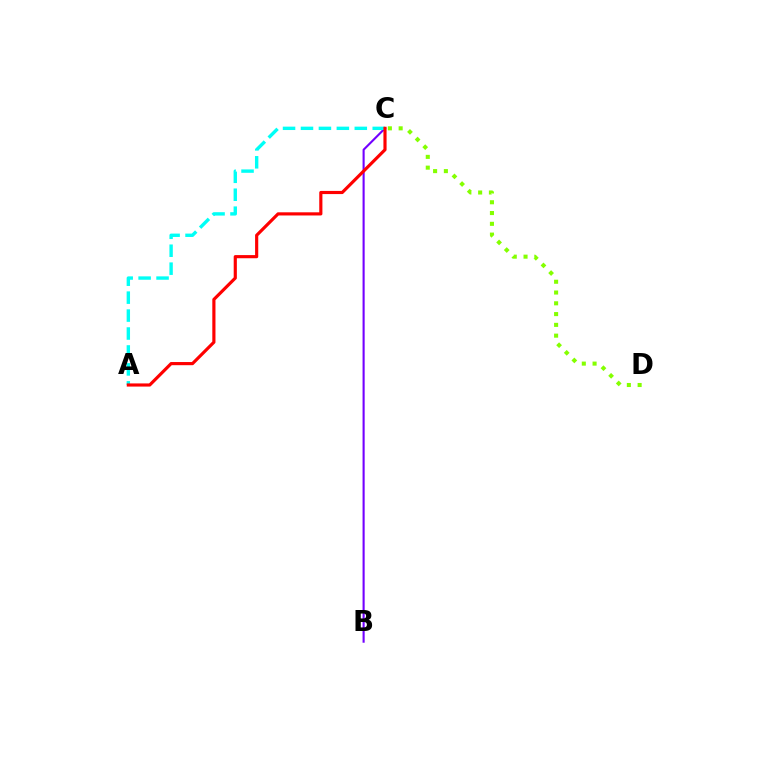{('C', 'D'): [{'color': '#84ff00', 'line_style': 'dotted', 'thickness': 2.93}], ('B', 'C'): [{'color': '#7200ff', 'line_style': 'solid', 'thickness': 1.51}], ('A', 'C'): [{'color': '#00fff6', 'line_style': 'dashed', 'thickness': 2.44}, {'color': '#ff0000', 'line_style': 'solid', 'thickness': 2.27}]}